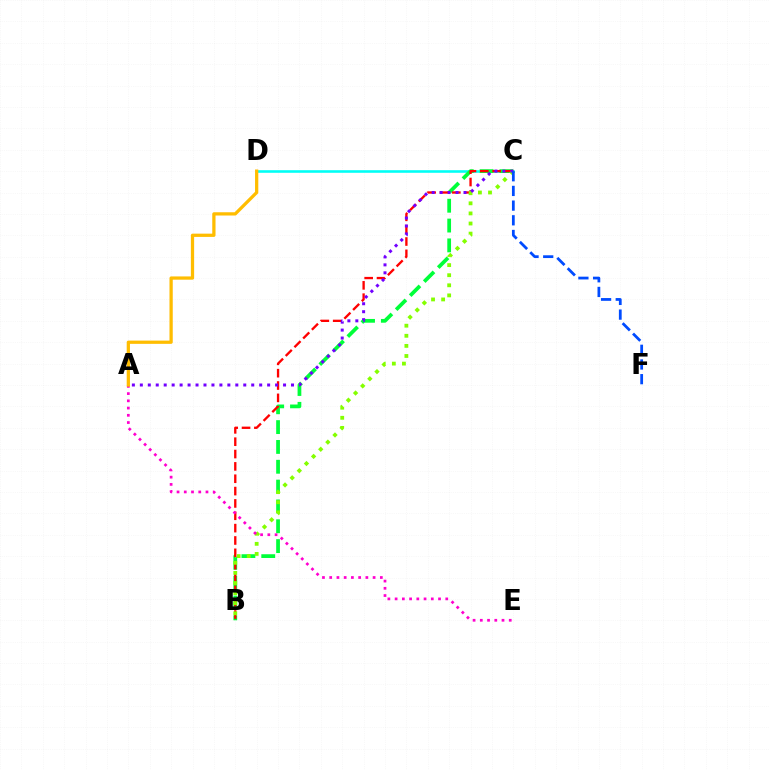{('C', 'D'): [{'color': '#00fff6', 'line_style': 'solid', 'thickness': 1.86}], ('B', 'C'): [{'color': '#00ff39', 'line_style': 'dashed', 'thickness': 2.69}, {'color': '#ff0000', 'line_style': 'dashed', 'thickness': 1.68}, {'color': '#84ff00', 'line_style': 'dotted', 'thickness': 2.74}], ('A', 'E'): [{'color': '#ff00cf', 'line_style': 'dotted', 'thickness': 1.97}], ('A', 'C'): [{'color': '#7200ff', 'line_style': 'dotted', 'thickness': 2.16}], ('C', 'F'): [{'color': '#004bff', 'line_style': 'dashed', 'thickness': 1.99}], ('A', 'D'): [{'color': '#ffbd00', 'line_style': 'solid', 'thickness': 2.35}]}